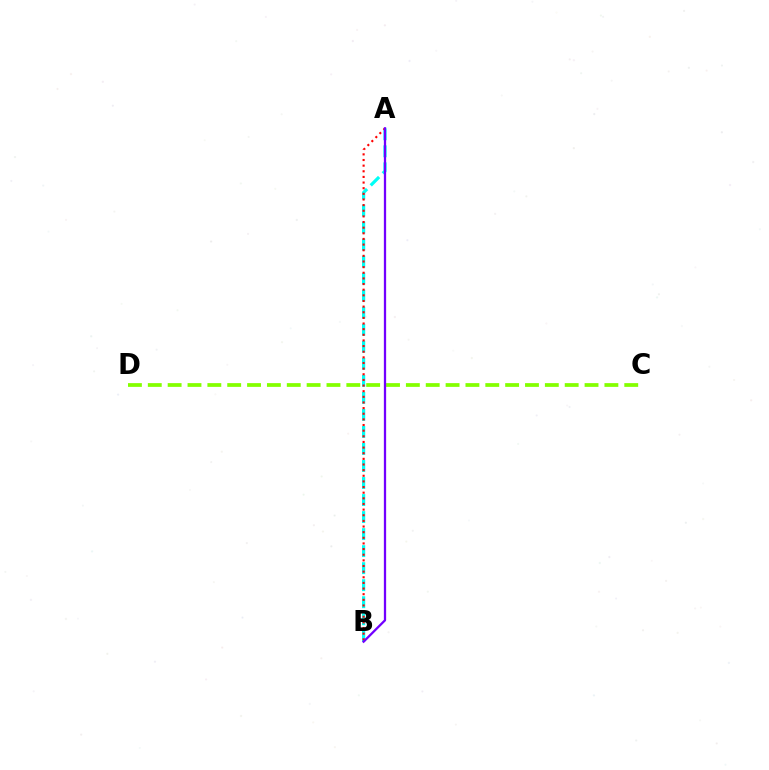{('C', 'D'): [{'color': '#84ff00', 'line_style': 'dashed', 'thickness': 2.7}], ('A', 'B'): [{'color': '#00fff6', 'line_style': 'dashed', 'thickness': 2.31}, {'color': '#ff0000', 'line_style': 'dotted', 'thickness': 1.53}, {'color': '#7200ff', 'line_style': 'solid', 'thickness': 1.64}]}